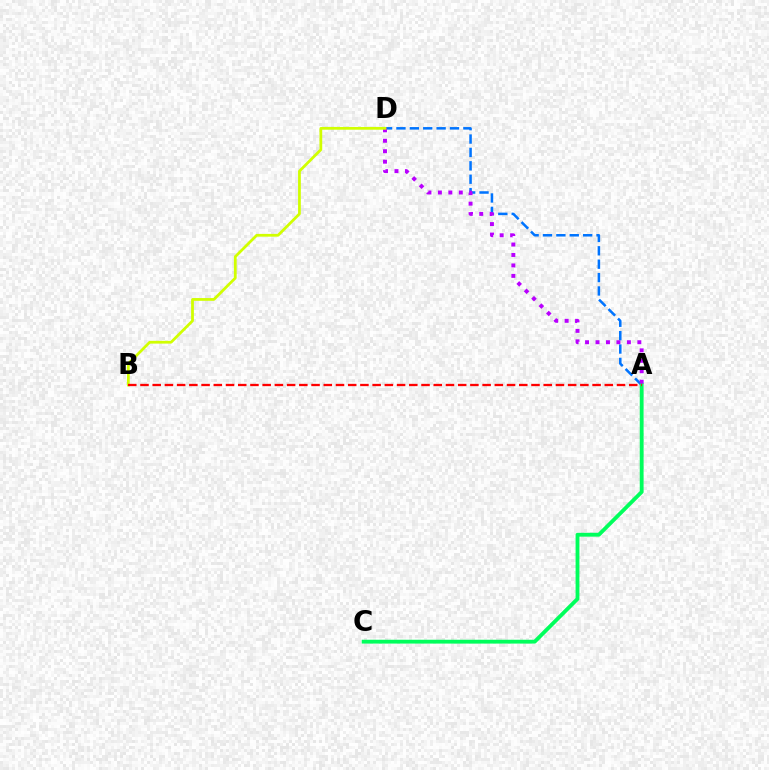{('A', 'D'): [{'color': '#0074ff', 'line_style': 'dashed', 'thickness': 1.82}, {'color': '#b900ff', 'line_style': 'dotted', 'thickness': 2.84}], ('A', 'C'): [{'color': '#00ff5c', 'line_style': 'solid', 'thickness': 2.76}], ('B', 'D'): [{'color': '#d1ff00', 'line_style': 'solid', 'thickness': 1.99}], ('A', 'B'): [{'color': '#ff0000', 'line_style': 'dashed', 'thickness': 1.66}]}